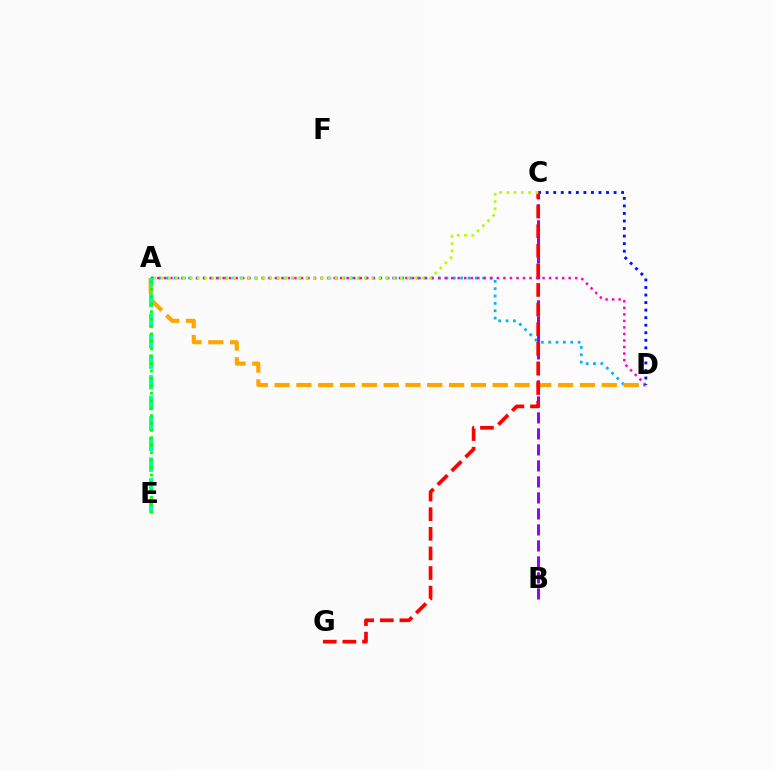{('A', 'D'): [{'color': '#00b5ff', 'line_style': 'dotted', 'thickness': 2.0}, {'color': '#ff00bd', 'line_style': 'dotted', 'thickness': 1.77}, {'color': '#ffa500', 'line_style': 'dashed', 'thickness': 2.96}], ('B', 'C'): [{'color': '#9b00ff', 'line_style': 'dashed', 'thickness': 2.17}], ('C', 'D'): [{'color': '#0010ff', 'line_style': 'dotted', 'thickness': 2.05}], ('C', 'G'): [{'color': '#ff0000', 'line_style': 'dashed', 'thickness': 2.66}], ('A', 'C'): [{'color': '#b3ff00', 'line_style': 'dotted', 'thickness': 1.97}], ('A', 'E'): [{'color': '#00ff9d', 'line_style': 'dashed', 'thickness': 2.8}, {'color': '#08ff00', 'line_style': 'dotted', 'thickness': 2.02}]}